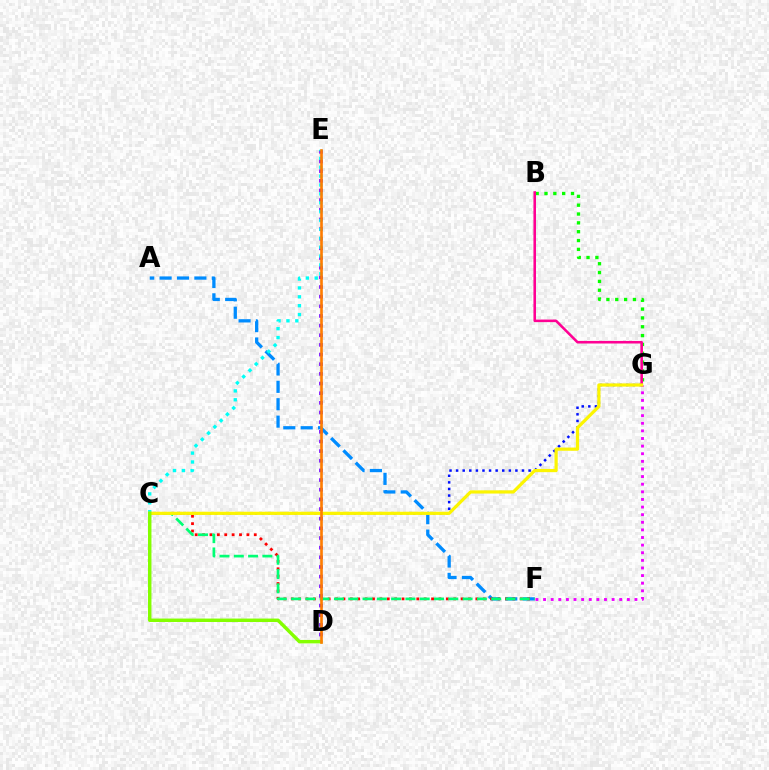{('C', 'G'): [{'color': '#0010ff', 'line_style': 'dotted', 'thickness': 1.79}, {'color': '#fcf500', 'line_style': 'solid', 'thickness': 2.31}], ('B', 'G'): [{'color': '#08ff00', 'line_style': 'dotted', 'thickness': 2.4}, {'color': '#ff0094', 'line_style': 'solid', 'thickness': 1.85}], ('A', 'F'): [{'color': '#008cff', 'line_style': 'dashed', 'thickness': 2.36}], ('F', 'G'): [{'color': '#ee00ff', 'line_style': 'dotted', 'thickness': 2.07}], ('C', 'F'): [{'color': '#ff0000', 'line_style': 'dotted', 'thickness': 2.01}, {'color': '#00ff74', 'line_style': 'dashed', 'thickness': 1.94}], ('D', 'E'): [{'color': '#7200ff', 'line_style': 'dotted', 'thickness': 2.62}, {'color': '#ff7c00', 'line_style': 'solid', 'thickness': 1.9}], ('C', 'E'): [{'color': '#00fff6', 'line_style': 'dotted', 'thickness': 2.41}], ('C', 'D'): [{'color': '#84ff00', 'line_style': 'solid', 'thickness': 2.48}]}